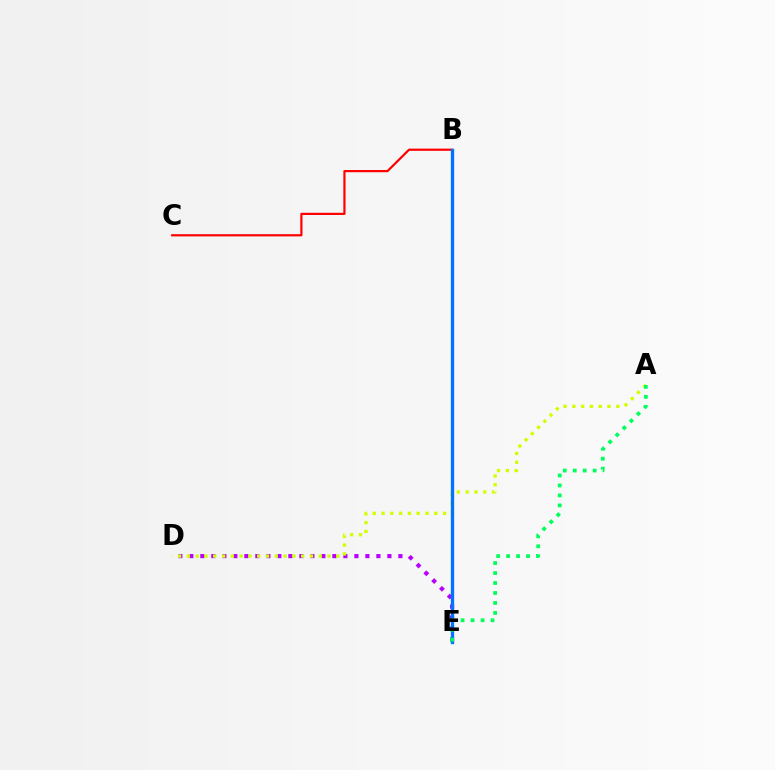{('D', 'E'): [{'color': '#b900ff', 'line_style': 'dotted', 'thickness': 2.99}], ('A', 'D'): [{'color': '#d1ff00', 'line_style': 'dotted', 'thickness': 2.39}], ('B', 'C'): [{'color': '#ff0000', 'line_style': 'solid', 'thickness': 1.59}], ('B', 'E'): [{'color': '#0074ff', 'line_style': 'solid', 'thickness': 2.39}], ('A', 'E'): [{'color': '#00ff5c', 'line_style': 'dotted', 'thickness': 2.71}]}